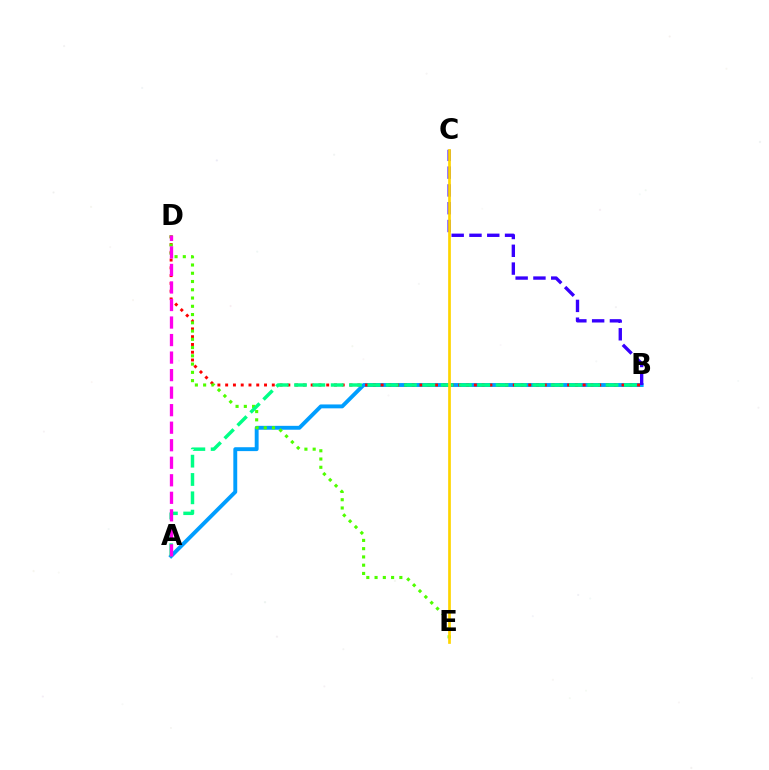{('A', 'B'): [{'color': '#009eff', 'line_style': 'solid', 'thickness': 2.8}, {'color': '#00ff86', 'line_style': 'dashed', 'thickness': 2.49}], ('B', 'D'): [{'color': '#ff0000', 'line_style': 'dotted', 'thickness': 2.11}], ('D', 'E'): [{'color': '#4fff00', 'line_style': 'dotted', 'thickness': 2.24}], ('B', 'C'): [{'color': '#3700ff', 'line_style': 'dashed', 'thickness': 2.42}], ('A', 'D'): [{'color': '#ff00ed', 'line_style': 'dashed', 'thickness': 2.38}], ('C', 'E'): [{'color': '#ffd500', 'line_style': 'solid', 'thickness': 1.95}]}